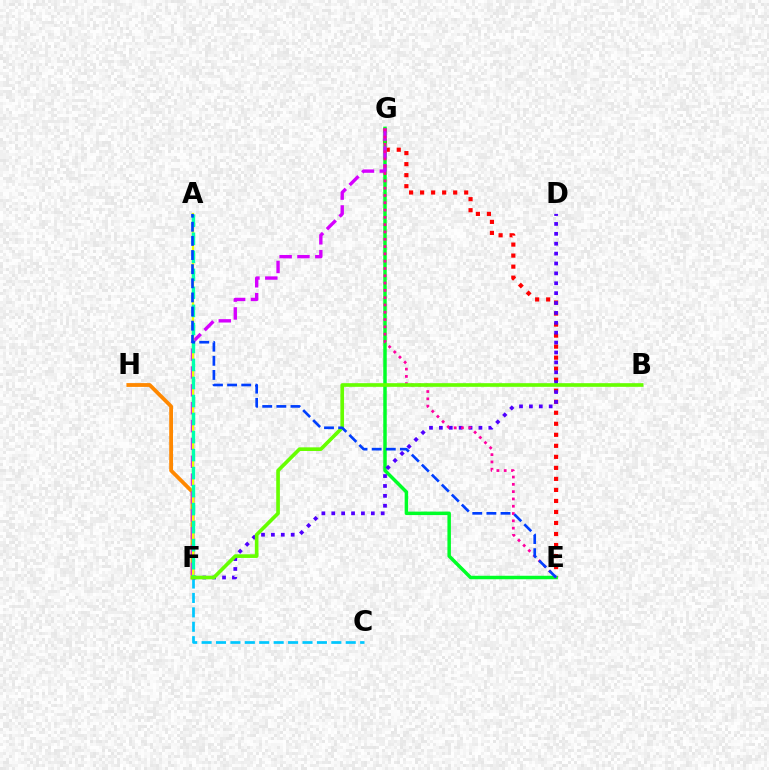{('E', 'G'): [{'color': '#ff0000', 'line_style': 'dotted', 'thickness': 2.99}, {'color': '#00ff27', 'line_style': 'solid', 'thickness': 2.5}, {'color': '#ff00a0', 'line_style': 'dotted', 'thickness': 1.98}], ('F', 'H'): [{'color': '#ff8800', 'line_style': 'solid', 'thickness': 2.74}], ('F', 'G'): [{'color': '#d600ff', 'line_style': 'dashed', 'thickness': 2.43}], ('C', 'F'): [{'color': '#00c7ff', 'line_style': 'dashed', 'thickness': 1.96}], ('D', 'F'): [{'color': '#4f00ff', 'line_style': 'dotted', 'thickness': 2.69}], ('A', 'F'): [{'color': '#eeff00', 'line_style': 'solid', 'thickness': 1.66}, {'color': '#00ffaf', 'line_style': 'dashed', 'thickness': 2.45}], ('B', 'F'): [{'color': '#66ff00', 'line_style': 'solid', 'thickness': 2.63}], ('A', 'E'): [{'color': '#003fff', 'line_style': 'dashed', 'thickness': 1.92}]}